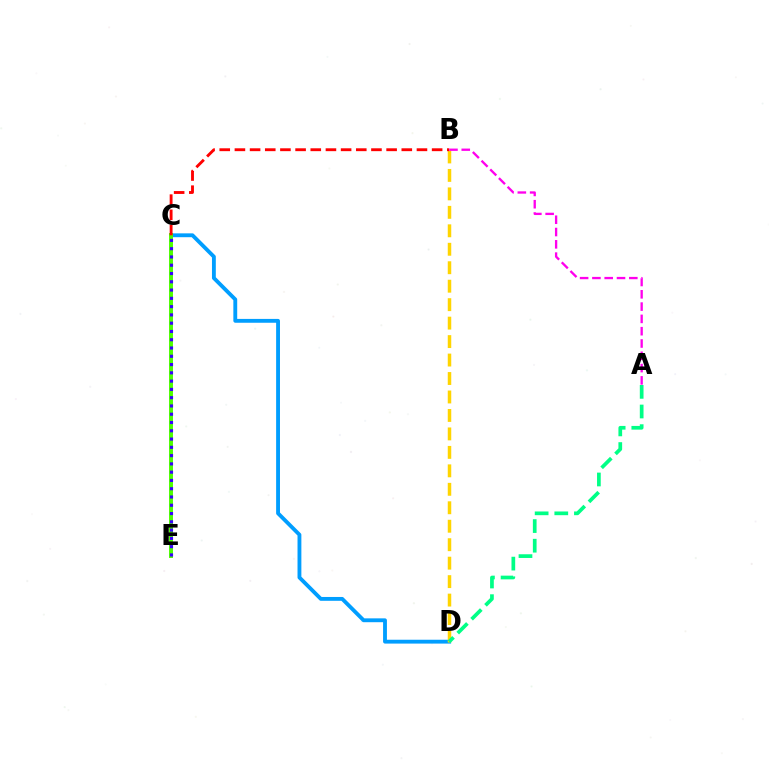{('C', 'D'): [{'color': '#009eff', 'line_style': 'solid', 'thickness': 2.77}], ('B', 'D'): [{'color': '#ffd500', 'line_style': 'dashed', 'thickness': 2.51}], ('C', 'E'): [{'color': '#4fff00', 'line_style': 'solid', 'thickness': 2.85}, {'color': '#3700ff', 'line_style': 'dotted', 'thickness': 2.25}], ('B', 'C'): [{'color': '#ff0000', 'line_style': 'dashed', 'thickness': 2.06}], ('A', 'D'): [{'color': '#00ff86', 'line_style': 'dashed', 'thickness': 2.67}], ('A', 'B'): [{'color': '#ff00ed', 'line_style': 'dashed', 'thickness': 1.67}]}